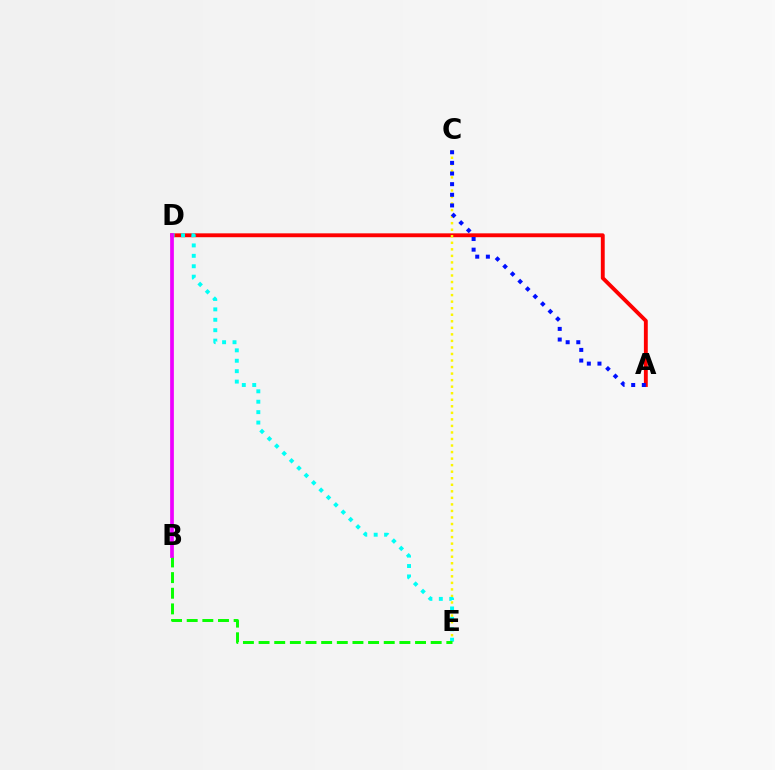{('A', 'D'): [{'color': '#ff0000', 'line_style': 'solid', 'thickness': 2.79}], ('C', 'E'): [{'color': '#fcf500', 'line_style': 'dotted', 'thickness': 1.78}], ('D', 'E'): [{'color': '#00fff6', 'line_style': 'dotted', 'thickness': 2.83}], ('B', 'E'): [{'color': '#08ff00', 'line_style': 'dashed', 'thickness': 2.13}], ('A', 'C'): [{'color': '#0010ff', 'line_style': 'dotted', 'thickness': 2.89}], ('B', 'D'): [{'color': '#ee00ff', 'line_style': 'solid', 'thickness': 2.68}]}